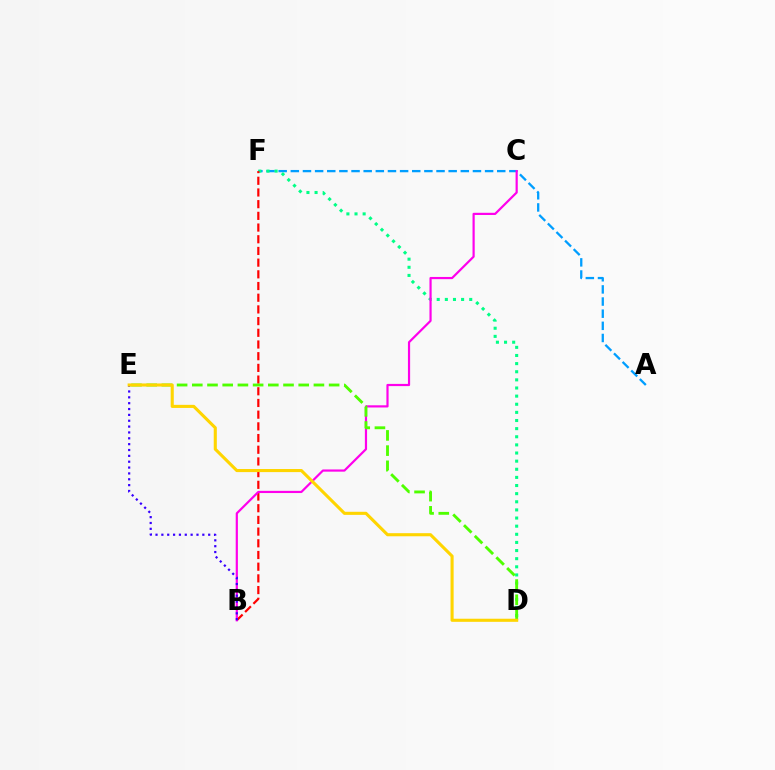{('A', 'F'): [{'color': '#009eff', 'line_style': 'dashed', 'thickness': 1.65}], ('D', 'F'): [{'color': '#00ff86', 'line_style': 'dotted', 'thickness': 2.21}], ('B', 'F'): [{'color': '#ff0000', 'line_style': 'dashed', 'thickness': 1.59}], ('B', 'C'): [{'color': '#ff00ed', 'line_style': 'solid', 'thickness': 1.58}], ('D', 'E'): [{'color': '#4fff00', 'line_style': 'dashed', 'thickness': 2.07}, {'color': '#ffd500', 'line_style': 'solid', 'thickness': 2.23}], ('B', 'E'): [{'color': '#3700ff', 'line_style': 'dotted', 'thickness': 1.59}]}